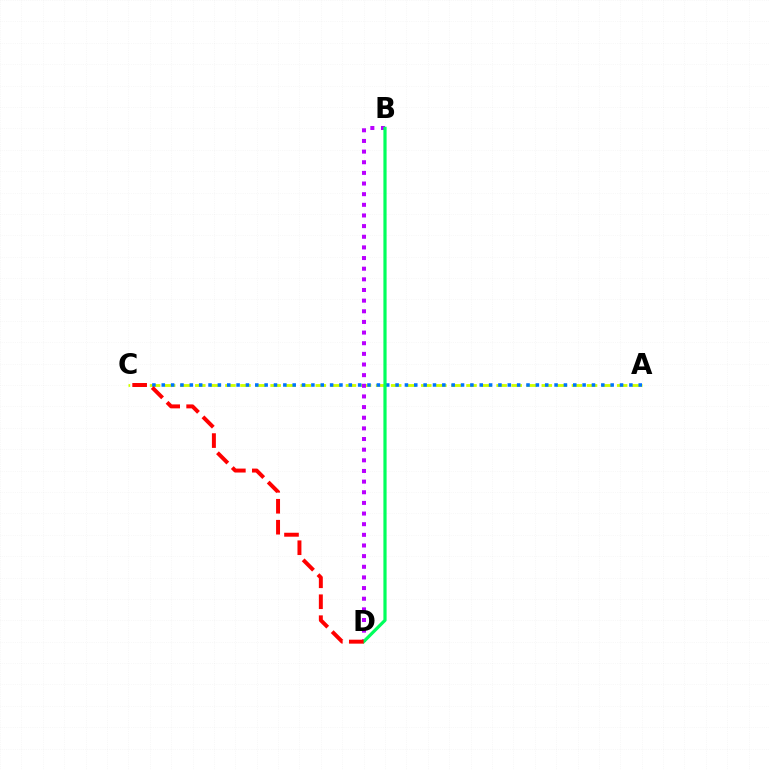{('A', 'C'): [{'color': '#d1ff00', 'line_style': 'dashed', 'thickness': 2.05}, {'color': '#0074ff', 'line_style': 'dotted', 'thickness': 2.54}], ('B', 'D'): [{'color': '#b900ff', 'line_style': 'dotted', 'thickness': 2.89}, {'color': '#00ff5c', 'line_style': 'solid', 'thickness': 2.31}], ('C', 'D'): [{'color': '#ff0000', 'line_style': 'dashed', 'thickness': 2.85}]}